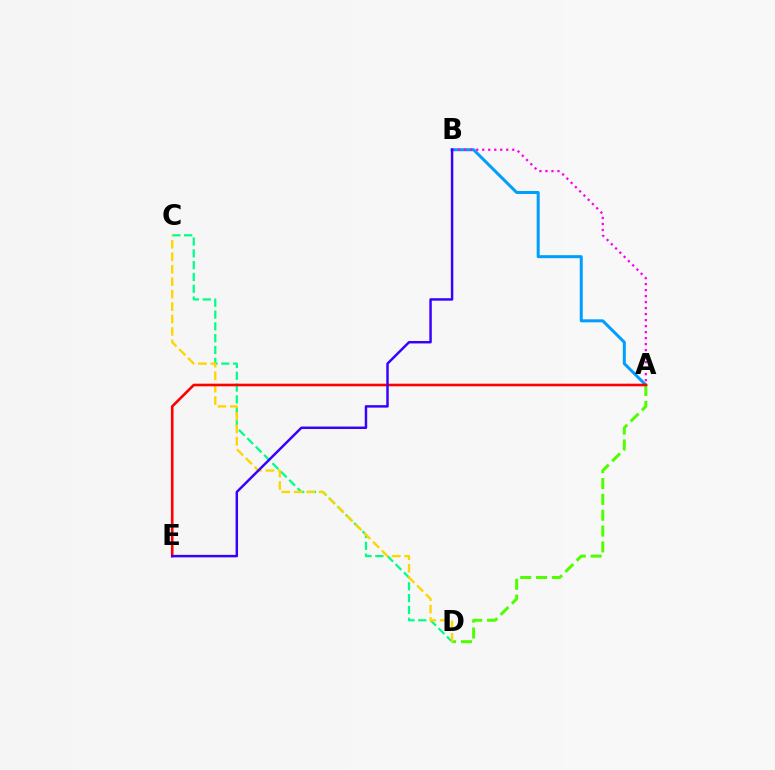{('A', 'B'): [{'color': '#009eff', 'line_style': 'solid', 'thickness': 2.17}, {'color': '#ff00ed', 'line_style': 'dotted', 'thickness': 1.63}], ('A', 'D'): [{'color': '#4fff00', 'line_style': 'dashed', 'thickness': 2.15}], ('C', 'D'): [{'color': '#00ff86', 'line_style': 'dashed', 'thickness': 1.61}, {'color': '#ffd500', 'line_style': 'dashed', 'thickness': 1.69}], ('A', 'E'): [{'color': '#ff0000', 'line_style': 'solid', 'thickness': 1.89}], ('B', 'E'): [{'color': '#3700ff', 'line_style': 'solid', 'thickness': 1.77}]}